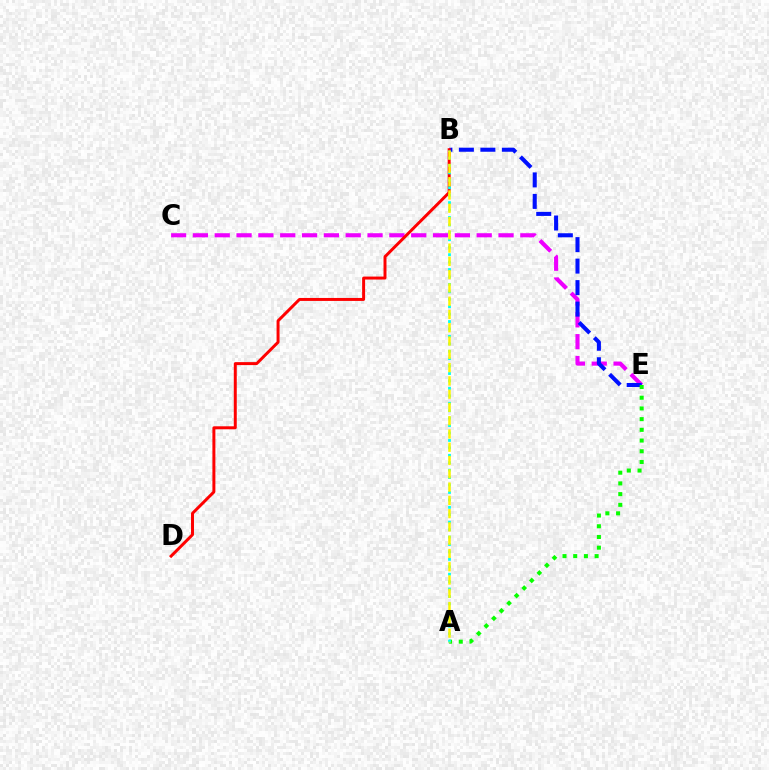{('C', 'E'): [{'color': '#ee00ff', 'line_style': 'dashed', 'thickness': 2.97}], ('B', 'E'): [{'color': '#0010ff', 'line_style': 'dashed', 'thickness': 2.92}], ('A', 'E'): [{'color': '#08ff00', 'line_style': 'dotted', 'thickness': 2.91}], ('B', 'D'): [{'color': '#ff0000', 'line_style': 'solid', 'thickness': 2.14}], ('A', 'B'): [{'color': '#00fff6', 'line_style': 'dotted', 'thickness': 2.02}, {'color': '#fcf500', 'line_style': 'dashed', 'thickness': 1.8}]}